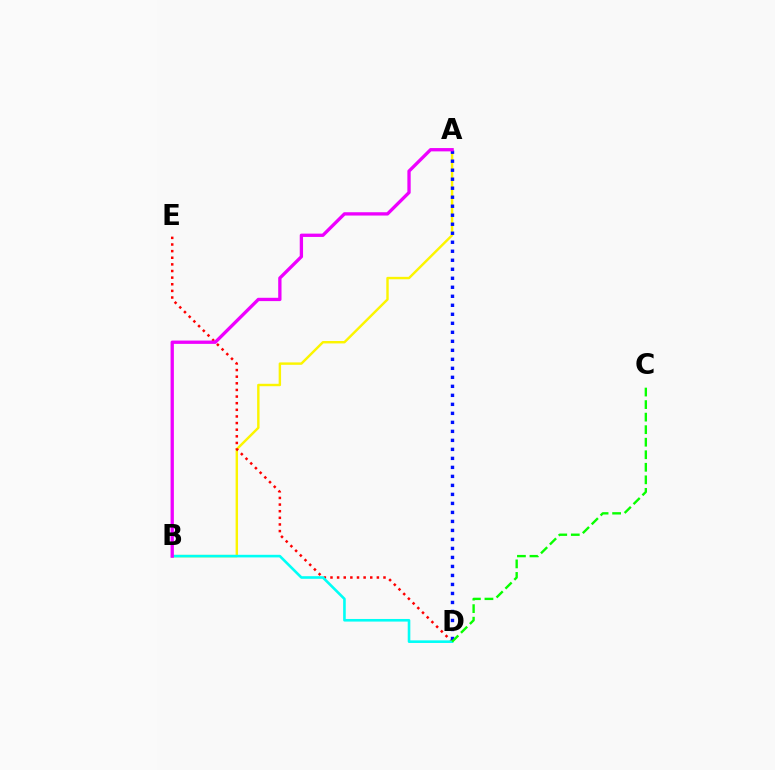{('A', 'B'): [{'color': '#fcf500', 'line_style': 'solid', 'thickness': 1.75}, {'color': '#ee00ff', 'line_style': 'solid', 'thickness': 2.39}], ('D', 'E'): [{'color': '#ff0000', 'line_style': 'dotted', 'thickness': 1.8}], ('A', 'D'): [{'color': '#0010ff', 'line_style': 'dotted', 'thickness': 2.45}], ('B', 'D'): [{'color': '#00fff6', 'line_style': 'solid', 'thickness': 1.88}], ('C', 'D'): [{'color': '#08ff00', 'line_style': 'dashed', 'thickness': 1.7}]}